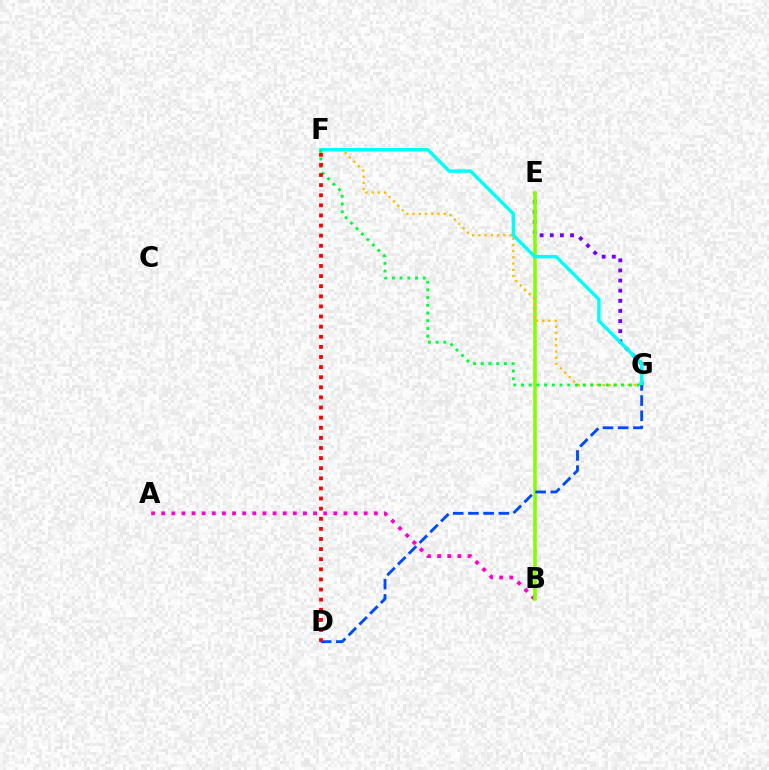{('E', 'G'): [{'color': '#7200ff', 'line_style': 'dotted', 'thickness': 2.75}], ('A', 'B'): [{'color': '#ff00cf', 'line_style': 'dotted', 'thickness': 2.75}], ('B', 'E'): [{'color': '#84ff00', 'line_style': 'solid', 'thickness': 2.57}], ('F', 'G'): [{'color': '#ffbd00', 'line_style': 'dotted', 'thickness': 1.69}, {'color': '#00fff6', 'line_style': 'solid', 'thickness': 2.46}, {'color': '#00ff39', 'line_style': 'dotted', 'thickness': 2.09}], ('D', 'G'): [{'color': '#004bff', 'line_style': 'dashed', 'thickness': 2.07}], ('D', 'F'): [{'color': '#ff0000', 'line_style': 'dotted', 'thickness': 2.75}]}